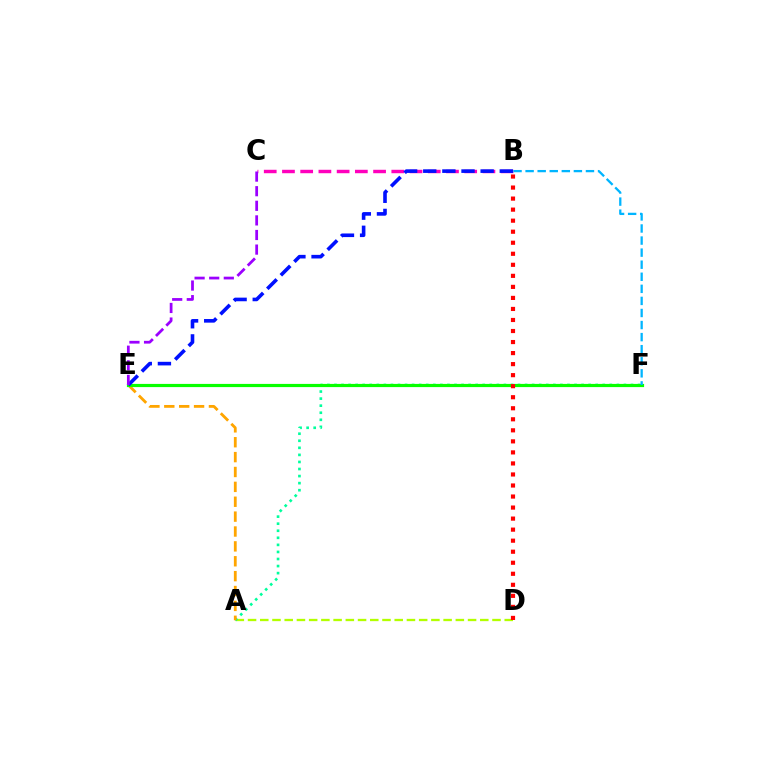{('A', 'D'): [{'color': '#b3ff00', 'line_style': 'dashed', 'thickness': 1.66}], ('A', 'F'): [{'color': '#00ff9d', 'line_style': 'dotted', 'thickness': 1.92}], ('A', 'E'): [{'color': '#ffa500', 'line_style': 'dashed', 'thickness': 2.02}], ('E', 'F'): [{'color': '#08ff00', 'line_style': 'solid', 'thickness': 2.29}], ('B', 'C'): [{'color': '#ff00bd', 'line_style': 'dashed', 'thickness': 2.48}], ('B', 'E'): [{'color': '#0010ff', 'line_style': 'dashed', 'thickness': 2.6}], ('C', 'E'): [{'color': '#9b00ff', 'line_style': 'dashed', 'thickness': 1.98}], ('B', 'D'): [{'color': '#ff0000', 'line_style': 'dotted', 'thickness': 3.0}], ('B', 'F'): [{'color': '#00b5ff', 'line_style': 'dashed', 'thickness': 1.64}]}